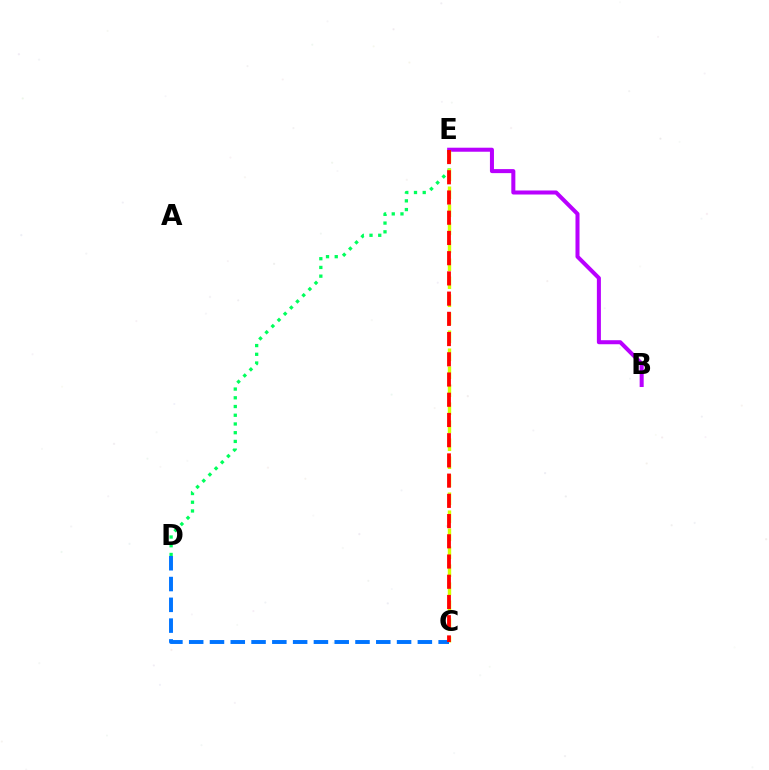{('B', 'E'): [{'color': '#b900ff', 'line_style': 'solid', 'thickness': 2.9}], ('D', 'E'): [{'color': '#00ff5c', 'line_style': 'dotted', 'thickness': 2.37}], ('C', 'E'): [{'color': '#d1ff00', 'line_style': 'dashed', 'thickness': 2.44}, {'color': '#ff0000', 'line_style': 'dashed', 'thickness': 2.75}], ('C', 'D'): [{'color': '#0074ff', 'line_style': 'dashed', 'thickness': 2.82}]}